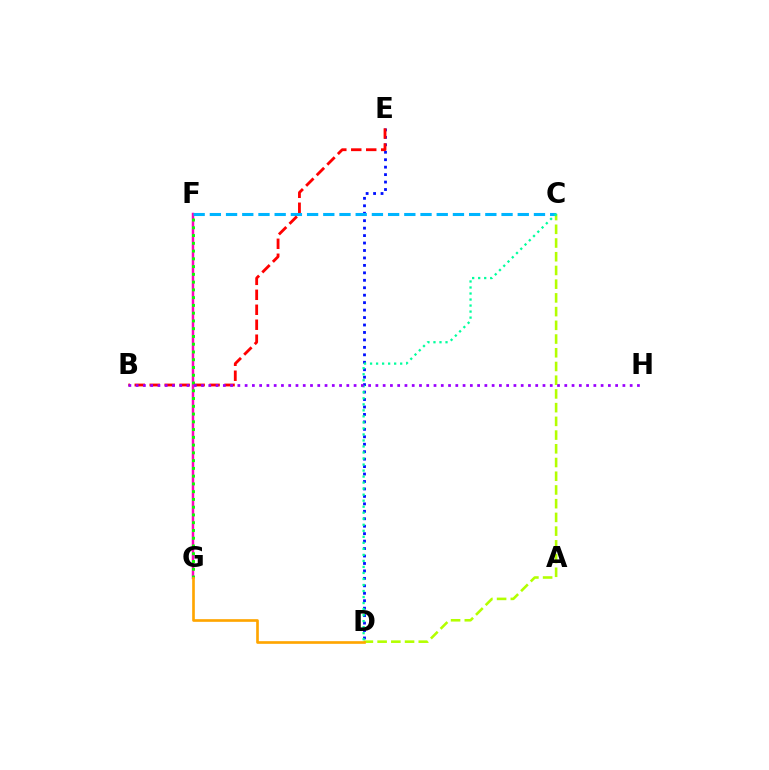{('D', 'E'): [{'color': '#0010ff', 'line_style': 'dotted', 'thickness': 2.02}], ('F', 'G'): [{'color': '#ff00bd', 'line_style': 'solid', 'thickness': 1.78}, {'color': '#08ff00', 'line_style': 'dotted', 'thickness': 2.11}], ('C', 'D'): [{'color': '#b3ff00', 'line_style': 'dashed', 'thickness': 1.86}, {'color': '#00ff9d', 'line_style': 'dotted', 'thickness': 1.64}], ('C', 'F'): [{'color': '#00b5ff', 'line_style': 'dashed', 'thickness': 2.2}], ('B', 'E'): [{'color': '#ff0000', 'line_style': 'dashed', 'thickness': 2.03}], ('D', 'G'): [{'color': '#ffa500', 'line_style': 'solid', 'thickness': 1.92}], ('B', 'H'): [{'color': '#9b00ff', 'line_style': 'dotted', 'thickness': 1.97}]}